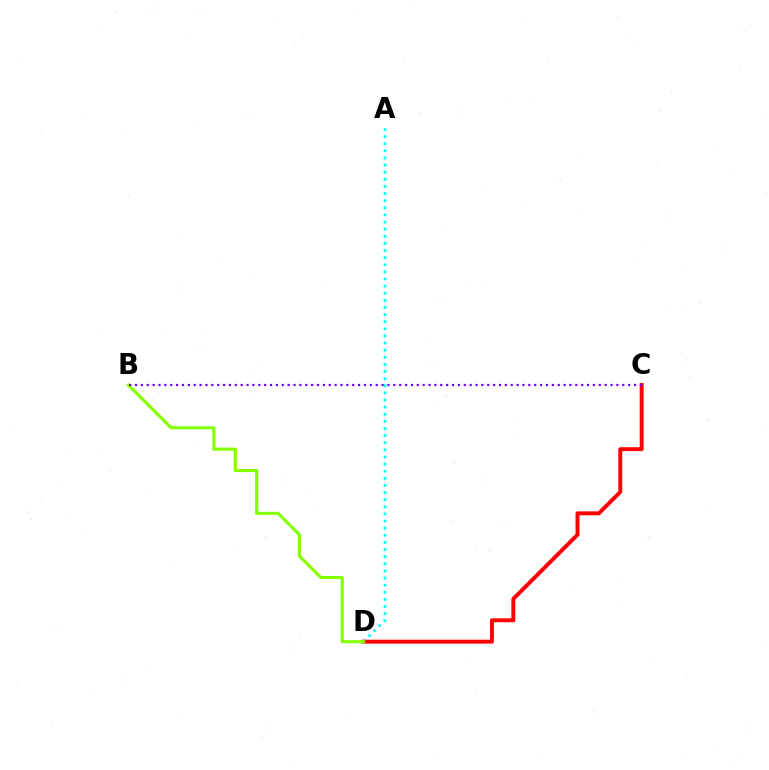{('A', 'D'): [{'color': '#00fff6', 'line_style': 'dotted', 'thickness': 1.93}], ('C', 'D'): [{'color': '#ff0000', 'line_style': 'solid', 'thickness': 2.82}], ('B', 'D'): [{'color': '#84ff00', 'line_style': 'solid', 'thickness': 2.24}], ('B', 'C'): [{'color': '#7200ff', 'line_style': 'dotted', 'thickness': 1.6}]}